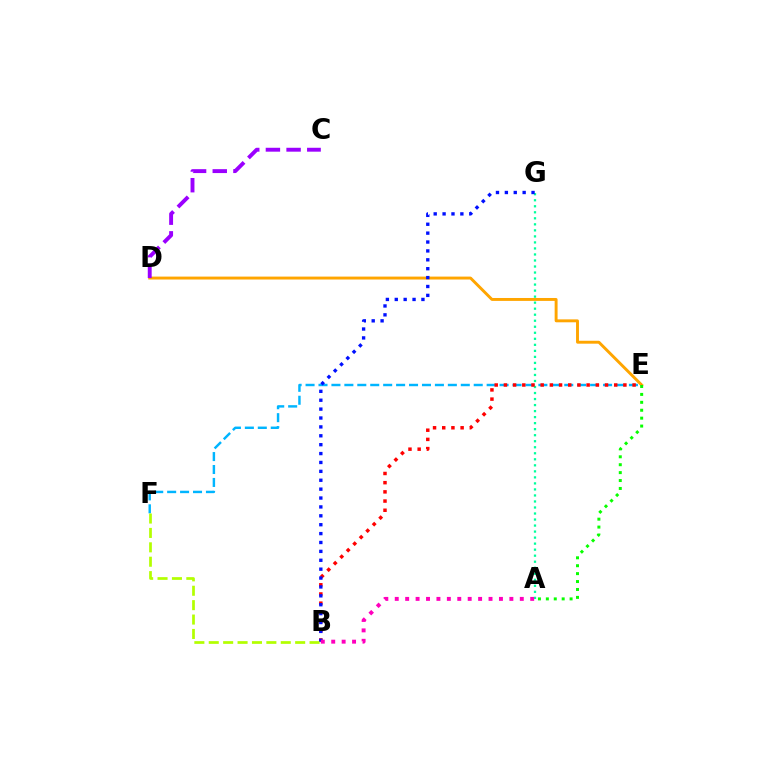{('D', 'E'): [{'color': '#ffa500', 'line_style': 'solid', 'thickness': 2.1}], ('E', 'F'): [{'color': '#00b5ff', 'line_style': 'dashed', 'thickness': 1.76}], ('A', 'E'): [{'color': '#08ff00', 'line_style': 'dotted', 'thickness': 2.15}], ('A', 'G'): [{'color': '#00ff9d', 'line_style': 'dotted', 'thickness': 1.64}], ('B', 'E'): [{'color': '#ff0000', 'line_style': 'dotted', 'thickness': 2.5}], ('B', 'F'): [{'color': '#b3ff00', 'line_style': 'dashed', 'thickness': 1.96}], ('B', 'G'): [{'color': '#0010ff', 'line_style': 'dotted', 'thickness': 2.42}], ('C', 'D'): [{'color': '#9b00ff', 'line_style': 'dashed', 'thickness': 2.81}], ('A', 'B'): [{'color': '#ff00bd', 'line_style': 'dotted', 'thickness': 2.83}]}